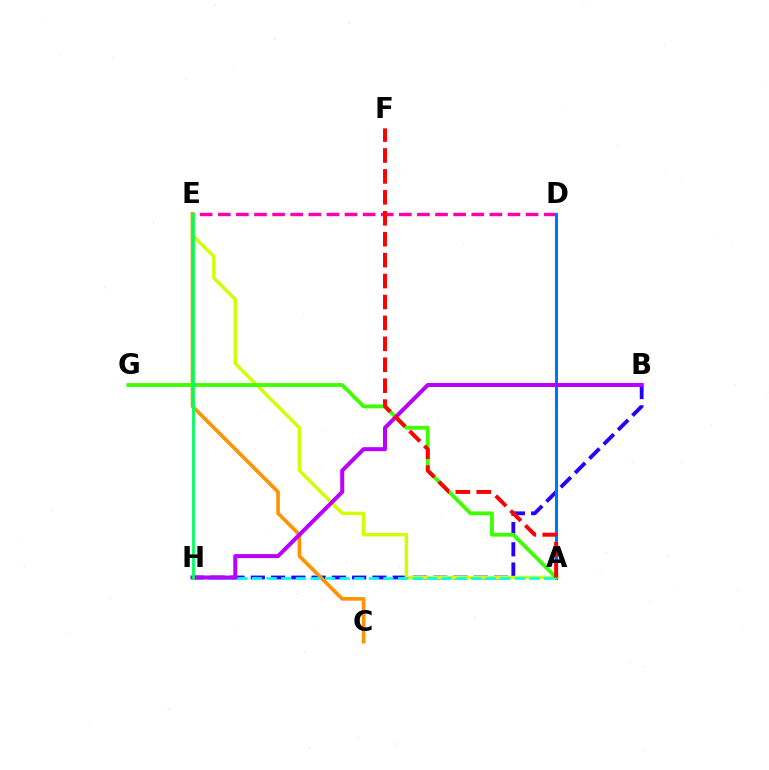{('B', 'H'): [{'color': '#2500ff', 'line_style': 'dashed', 'thickness': 2.75}, {'color': '#b900ff', 'line_style': 'solid', 'thickness': 2.88}], ('D', 'E'): [{'color': '#ff00ac', 'line_style': 'dashed', 'thickness': 2.46}], ('A', 'E'): [{'color': '#d1ff00', 'line_style': 'solid', 'thickness': 2.46}], ('C', 'E'): [{'color': '#ff9400', 'line_style': 'solid', 'thickness': 2.63}], ('A', 'H'): [{'color': '#00fff6', 'line_style': 'dashed', 'thickness': 1.98}], ('A', 'D'): [{'color': '#0074ff', 'line_style': 'solid', 'thickness': 2.21}], ('A', 'G'): [{'color': '#3dff00', 'line_style': 'solid', 'thickness': 2.74}], ('A', 'F'): [{'color': '#ff0000', 'line_style': 'dashed', 'thickness': 2.84}], ('E', 'H'): [{'color': '#00ff5c', 'line_style': 'solid', 'thickness': 2.0}]}